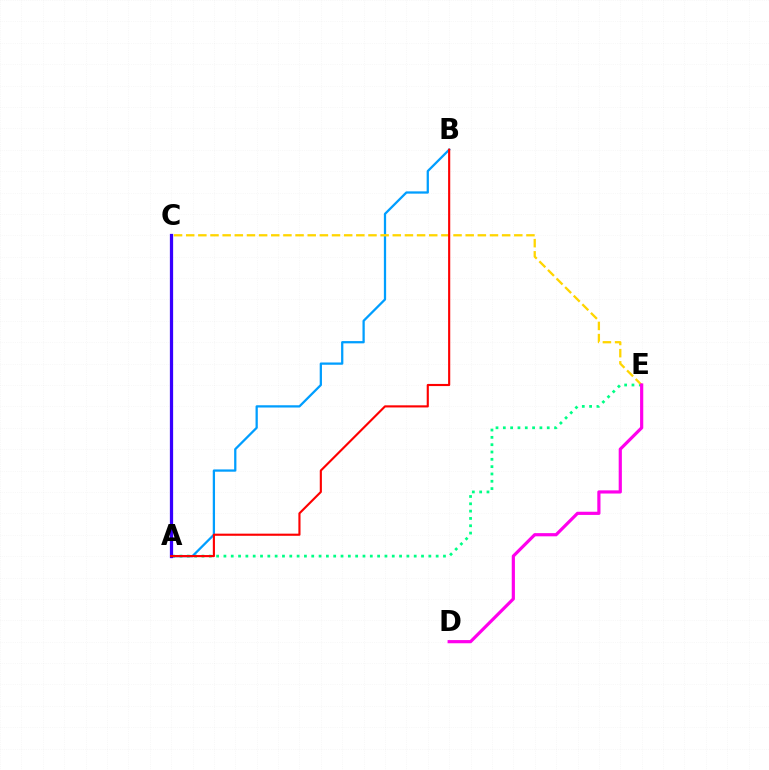{('A', 'E'): [{'color': '#00ff86', 'line_style': 'dotted', 'thickness': 1.99}], ('A', 'B'): [{'color': '#009eff', 'line_style': 'solid', 'thickness': 1.63}, {'color': '#ff0000', 'line_style': 'solid', 'thickness': 1.54}], ('A', 'C'): [{'color': '#4fff00', 'line_style': 'dashed', 'thickness': 2.07}, {'color': '#3700ff', 'line_style': 'solid', 'thickness': 2.34}], ('C', 'E'): [{'color': '#ffd500', 'line_style': 'dashed', 'thickness': 1.65}], ('D', 'E'): [{'color': '#ff00ed', 'line_style': 'solid', 'thickness': 2.29}]}